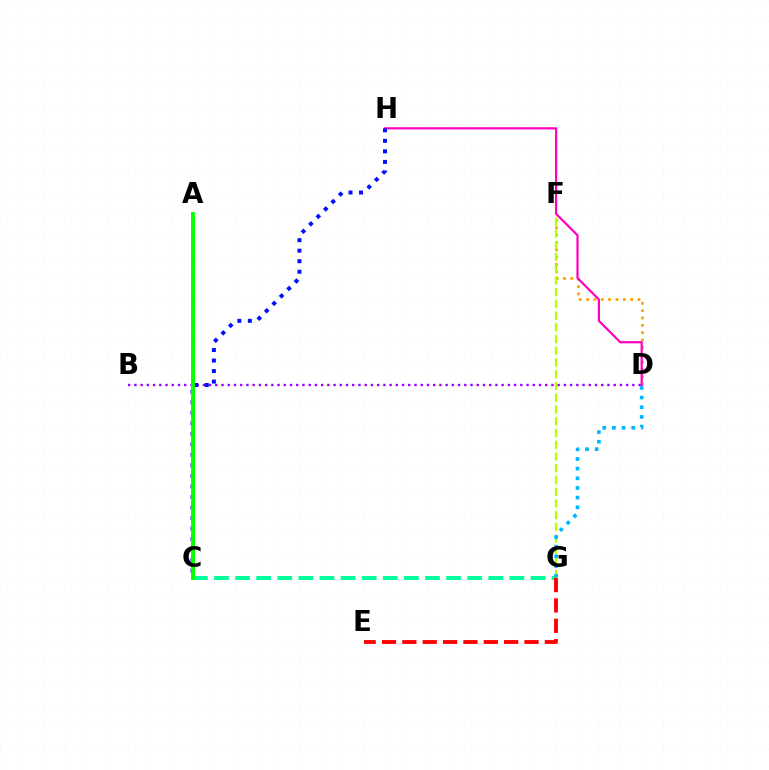{('D', 'F'): [{'color': '#ffa500', 'line_style': 'dotted', 'thickness': 2.0}], ('F', 'G'): [{'color': '#b3ff00', 'line_style': 'dashed', 'thickness': 1.59}], ('C', 'G'): [{'color': '#00ff9d', 'line_style': 'dashed', 'thickness': 2.87}], ('D', 'H'): [{'color': '#ff00bd', 'line_style': 'solid', 'thickness': 1.58}], ('B', 'D'): [{'color': '#9b00ff', 'line_style': 'dotted', 'thickness': 1.69}], ('D', 'G'): [{'color': '#00b5ff', 'line_style': 'dotted', 'thickness': 2.62}], ('E', 'G'): [{'color': '#ff0000', 'line_style': 'dashed', 'thickness': 2.76}], ('C', 'H'): [{'color': '#0010ff', 'line_style': 'dotted', 'thickness': 2.86}], ('A', 'C'): [{'color': '#08ff00', 'line_style': 'solid', 'thickness': 2.83}]}